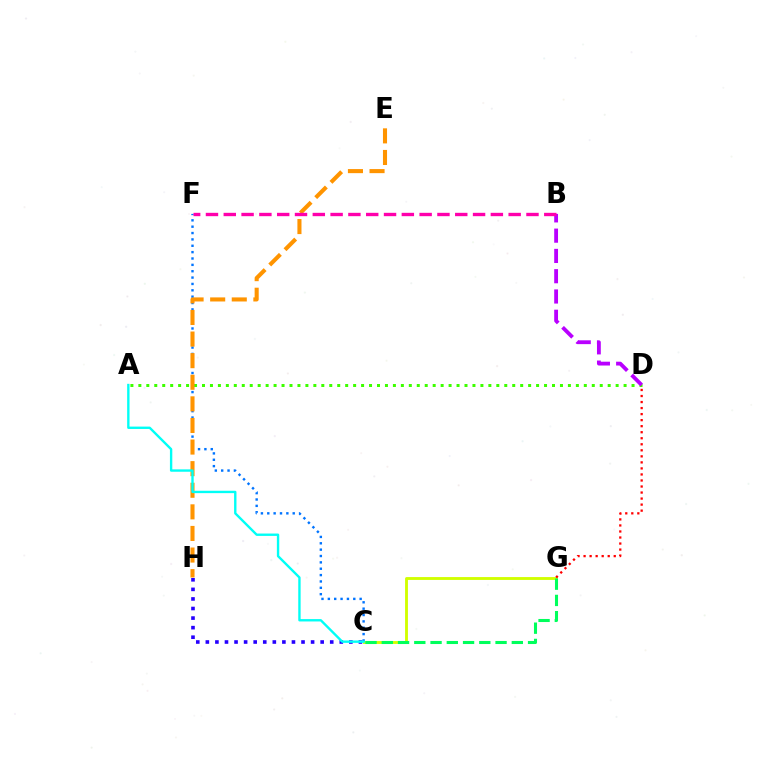{('C', 'G'): [{'color': '#d1ff00', 'line_style': 'solid', 'thickness': 2.06}, {'color': '#00ff5c', 'line_style': 'dashed', 'thickness': 2.21}], ('C', 'F'): [{'color': '#0074ff', 'line_style': 'dotted', 'thickness': 1.73}], ('A', 'D'): [{'color': '#3dff00', 'line_style': 'dotted', 'thickness': 2.16}], ('C', 'H'): [{'color': '#2500ff', 'line_style': 'dotted', 'thickness': 2.6}], ('E', 'H'): [{'color': '#ff9400', 'line_style': 'dashed', 'thickness': 2.93}], ('D', 'G'): [{'color': '#ff0000', 'line_style': 'dotted', 'thickness': 1.64}], ('B', 'D'): [{'color': '#b900ff', 'line_style': 'dashed', 'thickness': 2.75}], ('A', 'C'): [{'color': '#00fff6', 'line_style': 'solid', 'thickness': 1.71}], ('B', 'F'): [{'color': '#ff00ac', 'line_style': 'dashed', 'thickness': 2.42}]}